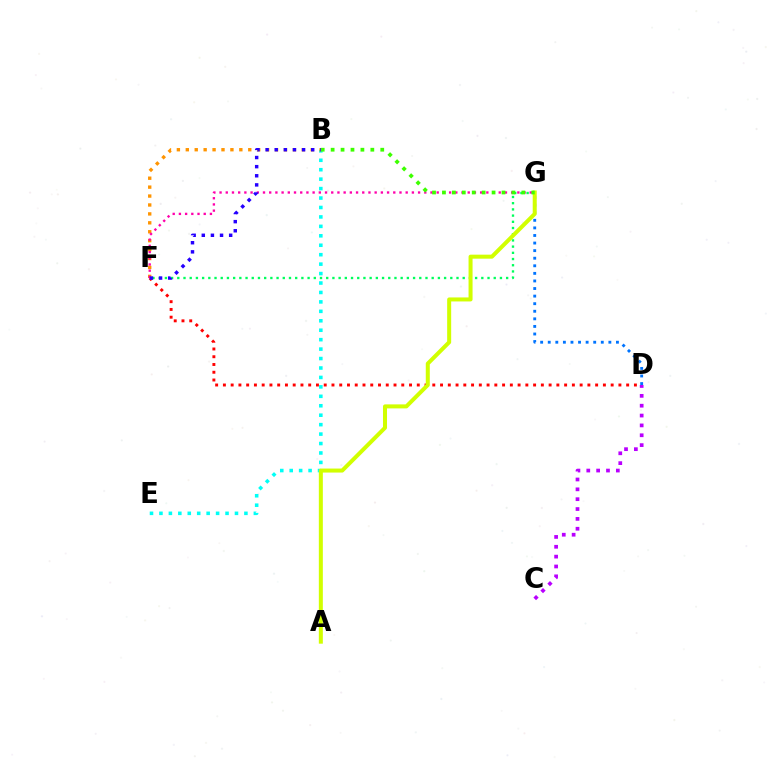{('D', 'F'): [{'color': '#ff0000', 'line_style': 'dotted', 'thickness': 2.11}], ('D', 'G'): [{'color': '#0074ff', 'line_style': 'dotted', 'thickness': 2.06}], ('F', 'G'): [{'color': '#00ff5c', 'line_style': 'dotted', 'thickness': 1.69}, {'color': '#ff00ac', 'line_style': 'dotted', 'thickness': 1.69}], ('B', 'E'): [{'color': '#00fff6', 'line_style': 'dotted', 'thickness': 2.57}], ('A', 'G'): [{'color': '#d1ff00', 'line_style': 'solid', 'thickness': 2.89}], ('B', 'F'): [{'color': '#ff9400', 'line_style': 'dotted', 'thickness': 2.42}, {'color': '#2500ff', 'line_style': 'dotted', 'thickness': 2.48}], ('B', 'G'): [{'color': '#3dff00', 'line_style': 'dotted', 'thickness': 2.7}], ('C', 'D'): [{'color': '#b900ff', 'line_style': 'dotted', 'thickness': 2.68}]}